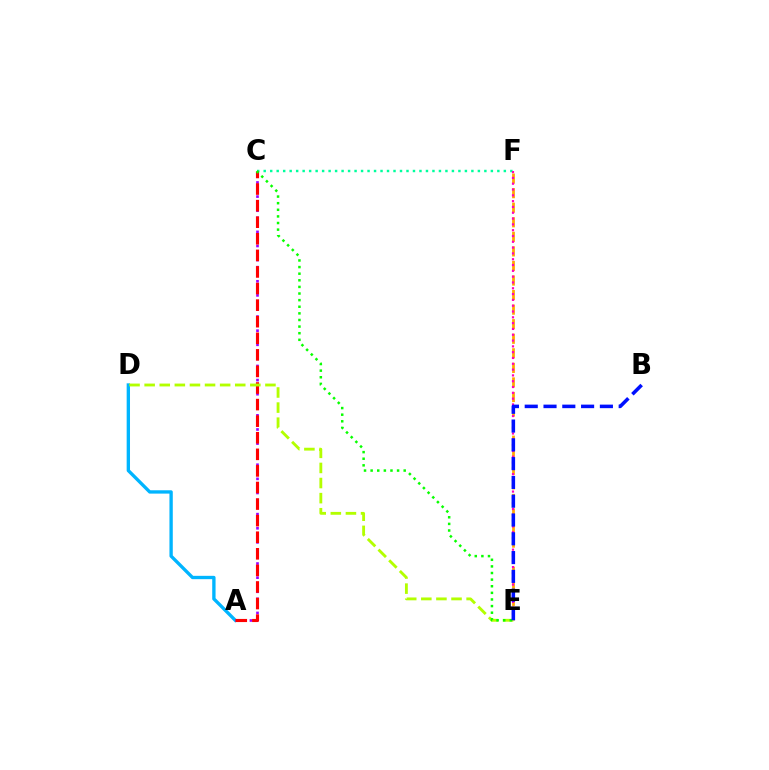{('A', 'D'): [{'color': '#00b5ff', 'line_style': 'solid', 'thickness': 2.4}], ('C', 'F'): [{'color': '#00ff9d', 'line_style': 'dotted', 'thickness': 1.76}], ('E', 'F'): [{'color': '#ffa500', 'line_style': 'dashed', 'thickness': 1.98}, {'color': '#ff00bd', 'line_style': 'dotted', 'thickness': 1.58}], ('A', 'C'): [{'color': '#9b00ff', 'line_style': 'dotted', 'thickness': 1.92}, {'color': '#ff0000', 'line_style': 'dashed', 'thickness': 2.25}], ('D', 'E'): [{'color': '#b3ff00', 'line_style': 'dashed', 'thickness': 2.05}], ('C', 'E'): [{'color': '#08ff00', 'line_style': 'dotted', 'thickness': 1.8}], ('B', 'E'): [{'color': '#0010ff', 'line_style': 'dashed', 'thickness': 2.55}]}